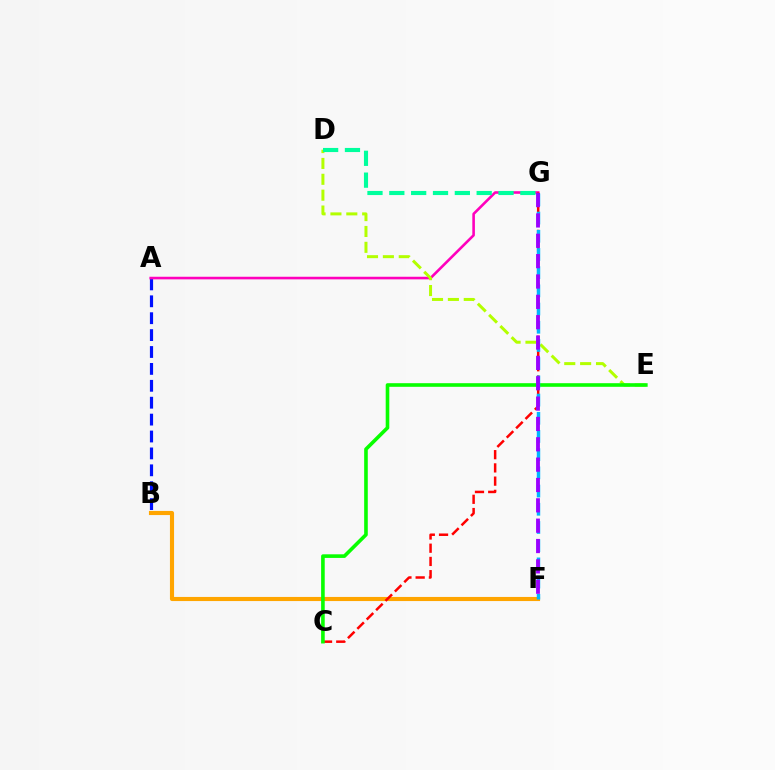{('A', 'B'): [{'color': '#0010ff', 'line_style': 'dashed', 'thickness': 2.3}], ('A', 'G'): [{'color': '#ff00bd', 'line_style': 'solid', 'thickness': 1.87}], ('B', 'F'): [{'color': '#ffa500', 'line_style': 'solid', 'thickness': 2.96}], ('C', 'G'): [{'color': '#ff0000', 'line_style': 'dashed', 'thickness': 1.8}], ('D', 'E'): [{'color': '#b3ff00', 'line_style': 'dashed', 'thickness': 2.16}], ('C', 'E'): [{'color': '#08ff00', 'line_style': 'solid', 'thickness': 2.6}], ('D', 'G'): [{'color': '#00ff9d', 'line_style': 'dashed', 'thickness': 2.97}], ('F', 'G'): [{'color': '#00b5ff', 'line_style': 'dashed', 'thickness': 2.47}, {'color': '#9b00ff', 'line_style': 'dashed', 'thickness': 2.76}]}